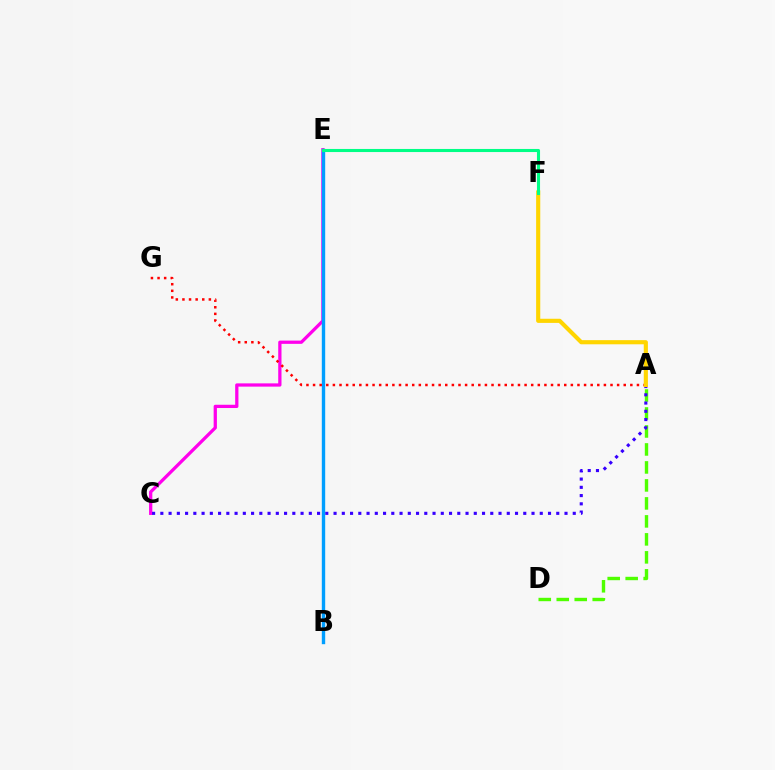{('C', 'E'): [{'color': '#ff00ed', 'line_style': 'solid', 'thickness': 2.35}], ('A', 'D'): [{'color': '#4fff00', 'line_style': 'dashed', 'thickness': 2.44}], ('B', 'E'): [{'color': '#009eff', 'line_style': 'solid', 'thickness': 2.44}], ('A', 'G'): [{'color': '#ff0000', 'line_style': 'dotted', 'thickness': 1.8}], ('A', 'C'): [{'color': '#3700ff', 'line_style': 'dotted', 'thickness': 2.24}], ('A', 'F'): [{'color': '#ffd500', 'line_style': 'solid', 'thickness': 2.98}], ('E', 'F'): [{'color': '#00ff86', 'line_style': 'solid', 'thickness': 2.22}]}